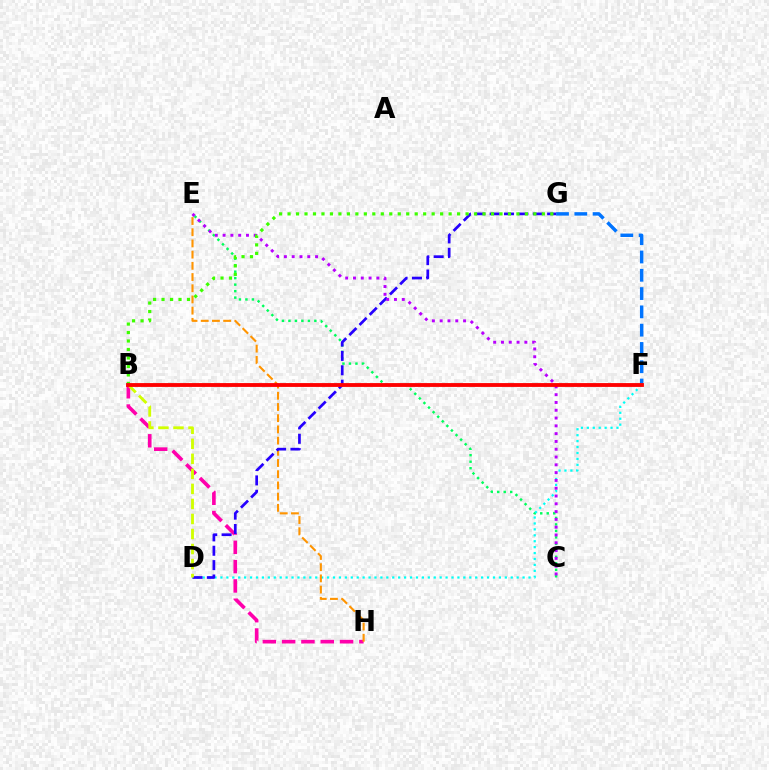{('B', 'H'): [{'color': '#ff00ac', 'line_style': 'dashed', 'thickness': 2.62}], ('C', 'E'): [{'color': '#00ff5c', 'line_style': 'dotted', 'thickness': 1.76}, {'color': '#b900ff', 'line_style': 'dotted', 'thickness': 2.12}], ('D', 'F'): [{'color': '#00fff6', 'line_style': 'dotted', 'thickness': 1.61}], ('E', 'H'): [{'color': '#ff9400', 'line_style': 'dashed', 'thickness': 1.52}], ('D', 'G'): [{'color': '#2500ff', 'line_style': 'dashed', 'thickness': 1.95}], ('F', 'G'): [{'color': '#0074ff', 'line_style': 'dashed', 'thickness': 2.48}], ('B', 'D'): [{'color': '#d1ff00', 'line_style': 'dashed', 'thickness': 2.04}], ('B', 'G'): [{'color': '#3dff00', 'line_style': 'dotted', 'thickness': 2.3}], ('B', 'F'): [{'color': '#ff0000', 'line_style': 'solid', 'thickness': 2.76}]}